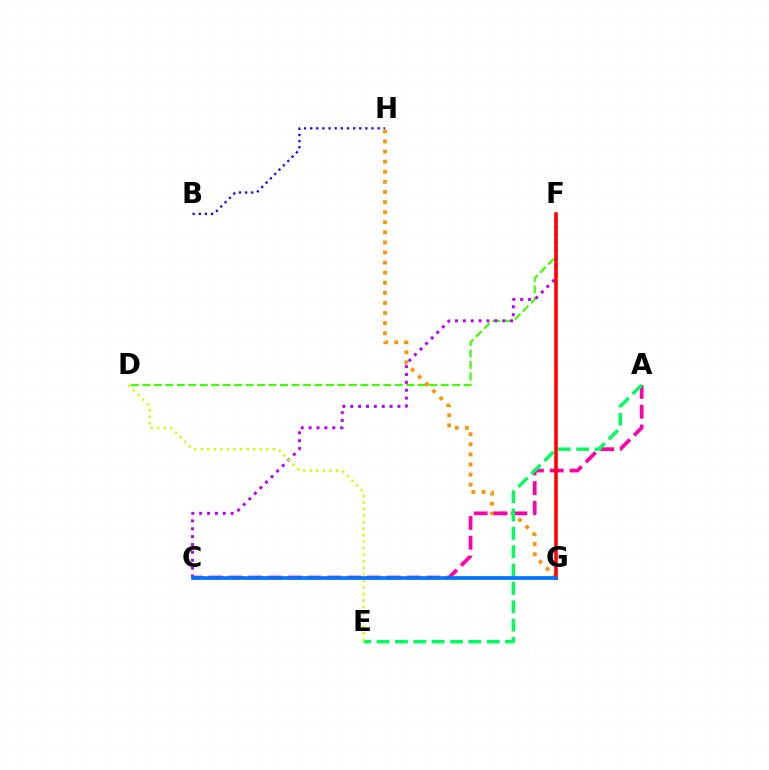{('C', 'G'): [{'color': '#00fff6', 'line_style': 'solid', 'thickness': 1.57}, {'color': '#0074ff', 'line_style': 'solid', 'thickness': 2.65}], ('B', 'H'): [{'color': '#2500ff', 'line_style': 'dotted', 'thickness': 1.67}], ('D', 'F'): [{'color': '#3dff00', 'line_style': 'dashed', 'thickness': 1.56}], ('G', 'H'): [{'color': '#ff9400', 'line_style': 'dotted', 'thickness': 2.74}], ('A', 'C'): [{'color': '#ff00ac', 'line_style': 'dashed', 'thickness': 2.69}], ('A', 'E'): [{'color': '#00ff5c', 'line_style': 'dashed', 'thickness': 2.49}], ('C', 'F'): [{'color': '#b900ff', 'line_style': 'dotted', 'thickness': 2.14}], ('F', 'G'): [{'color': '#ff0000', 'line_style': 'solid', 'thickness': 2.56}], ('D', 'E'): [{'color': '#d1ff00', 'line_style': 'dotted', 'thickness': 1.78}]}